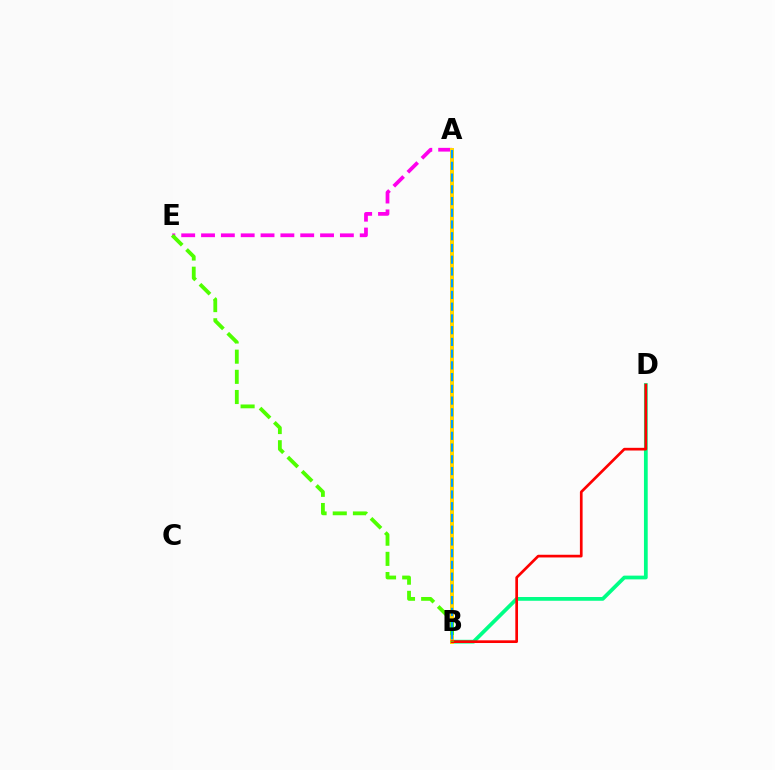{('A', 'E'): [{'color': '#ff00ed', 'line_style': 'dashed', 'thickness': 2.69}], ('B', 'D'): [{'color': '#00ff86', 'line_style': 'solid', 'thickness': 2.7}, {'color': '#ff0000', 'line_style': 'solid', 'thickness': 1.94}], ('A', 'B'): [{'color': '#3700ff', 'line_style': 'solid', 'thickness': 1.97}, {'color': '#ffd500', 'line_style': 'solid', 'thickness': 2.88}, {'color': '#009eff', 'line_style': 'dashed', 'thickness': 1.59}], ('B', 'E'): [{'color': '#4fff00', 'line_style': 'dashed', 'thickness': 2.74}]}